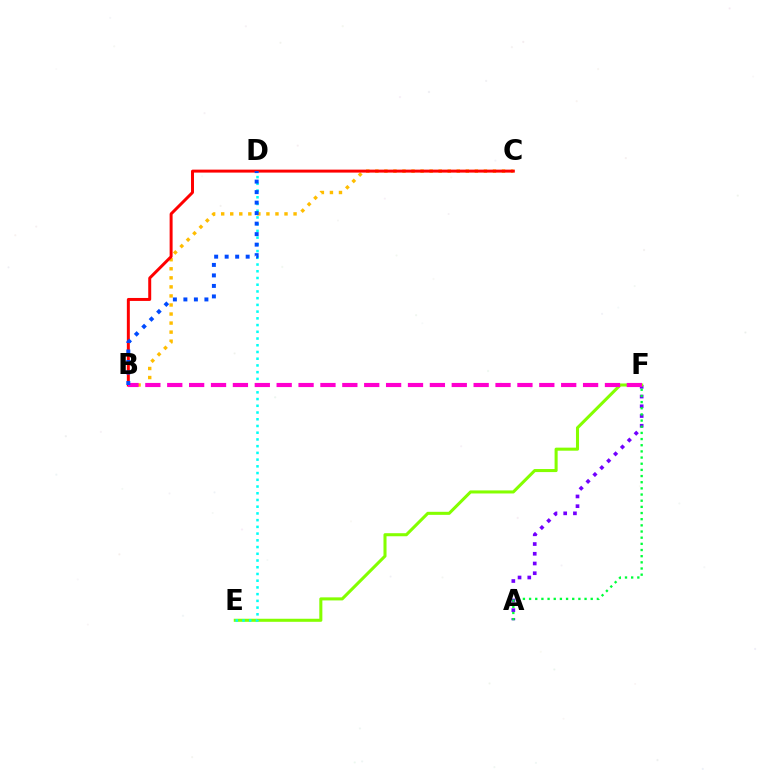{('A', 'F'): [{'color': '#7200ff', 'line_style': 'dotted', 'thickness': 2.64}, {'color': '#00ff39', 'line_style': 'dotted', 'thickness': 1.67}], ('B', 'C'): [{'color': '#ffbd00', 'line_style': 'dotted', 'thickness': 2.46}, {'color': '#ff0000', 'line_style': 'solid', 'thickness': 2.14}], ('E', 'F'): [{'color': '#84ff00', 'line_style': 'solid', 'thickness': 2.2}], ('D', 'E'): [{'color': '#00fff6', 'line_style': 'dotted', 'thickness': 1.83}], ('B', 'F'): [{'color': '#ff00cf', 'line_style': 'dashed', 'thickness': 2.97}], ('B', 'D'): [{'color': '#004bff', 'line_style': 'dotted', 'thickness': 2.85}]}